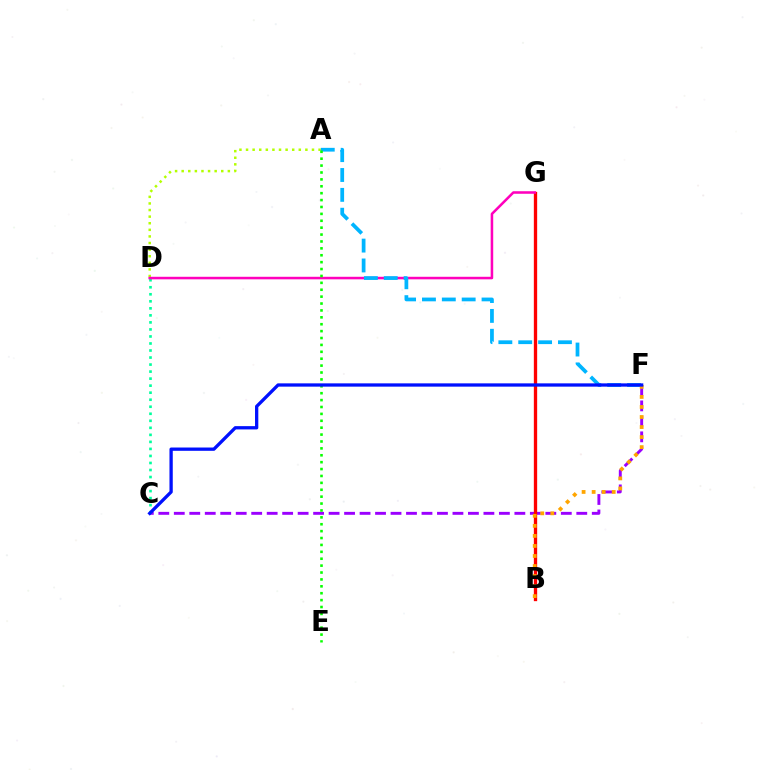{('A', 'D'): [{'color': '#b3ff00', 'line_style': 'dotted', 'thickness': 1.79}], ('C', 'F'): [{'color': '#9b00ff', 'line_style': 'dashed', 'thickness': 2.1}, {'color': '#0010ff', 'line_style': 'solid', 'thickness': 2.37}], ('C', 'D'): [{'color': '#00ff9d', 'line_style': 'dotted', 'thickness': 1.91}], ('B', 'G'): [{'color': '#ff0000', 'line_style': 'solid', 'thickness': 2.39}], ('D', 'G'): [{'color': '#ff00bd', 'line_style': 'solid', 'thickness': 1.83}], ('A', 'F'): [{'color': '#00b5ff', 'line_style': 'dashed', 'thickness': 2.7}], ('B', 'F'): [{'color': '#ffa500', 'line_style': 'dotted', 'thickness': 2.73}], ('A', 'E'): [{'color': '#08ff00', 'line_style': 'dotted', 'thickness': 1.87}]}